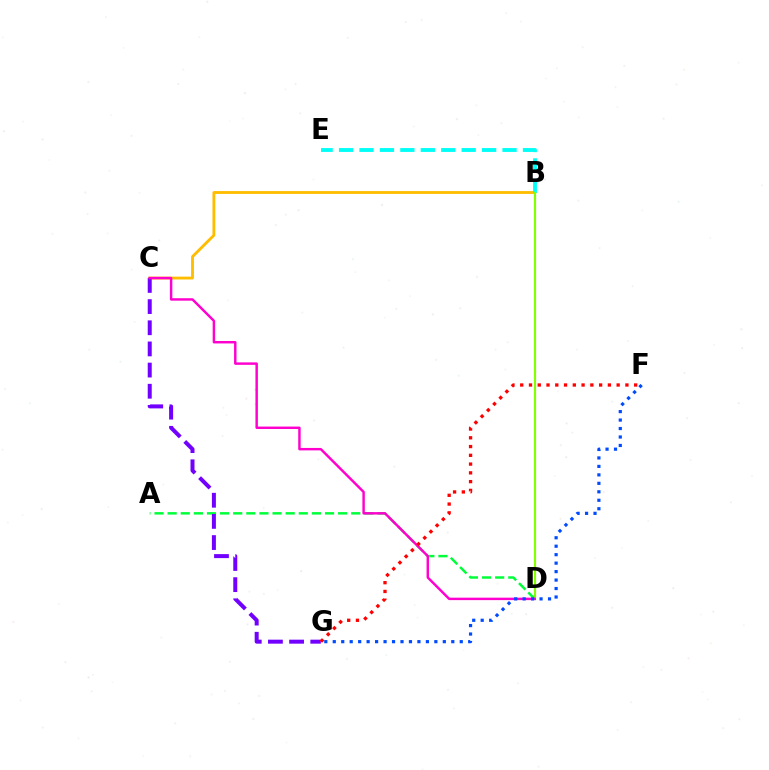{('A', 'D'): [{'color': '#00ff39', 'line_style': 'dashed', 'thickness': 1.78}], ('B', 'C'): [{'color': '#ffbd00', 'line_style': 'solid', 'thickness': 2.05}], ('B', 'E'): [{'color': '#00fff6', 'line_style': 'dashed', 'thickness': 2.78}], ('C', 'G'): [{'color': '#7200ff', 'line_style': 'dashed', 'thickness': 2.87}], ('B', 'D'): [{'color': '#84ff00', 'line_style': 'solid', 'thickness': 1.58}], ('C', 'D'): [{'color': '#ff00cf', 'line_style': 'solid', 'thickness': 1.76}], ('F', 'G'): [{'color': '#004bff', 'line_style': 'dotted', 'thickness': 2.3}, {'color': '#ff0000', 'line_style': 'dotted', 'thickness': 2.38}]}